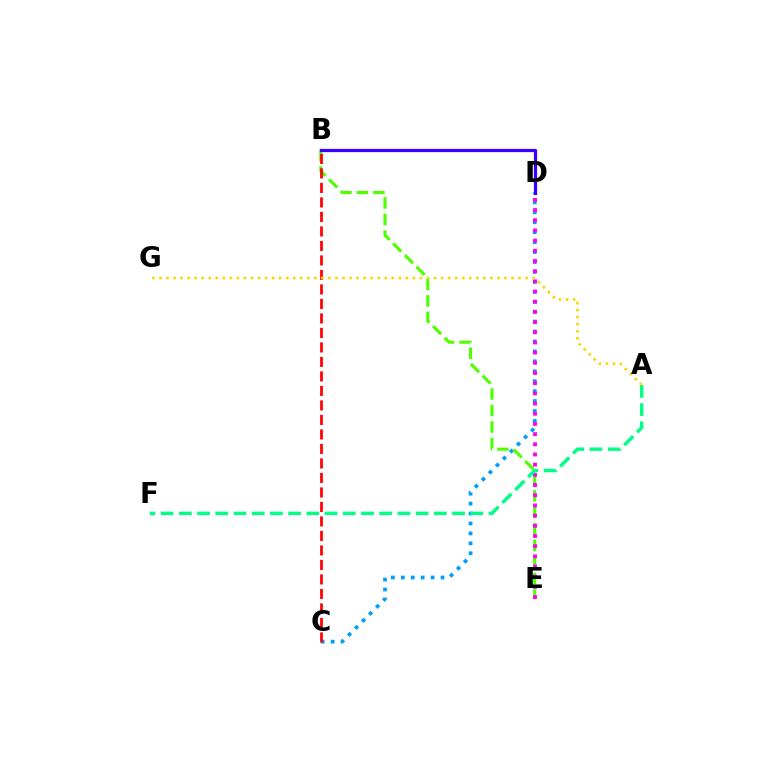{('C', 'D'): [{'color': '#009eff', 'line_style': 'dotted', 'thickness': 2.7}], ('B', 'E'): [{'color': '#4fff00', 'line_style': 'dashed', 'thickness': 2.24}], ('D', 'E'): [{'color': '#ff00ed', 'line_style': 'dotted', 'thickness': 2.77}], ('A', 'F'): [{'color': '#00ff86', 'line_style': 'dashed', 'thickness': 2.47}], ('B', 'D'): [{'color': '#3700ff', 'line_style': 'solid', 'thickness': 2.33}], ('B', 'C'): [{'color': '#ff0000', 'line_style': 'dashed', 'thickness': 1.97}], ('A', 'G'): [{'color': '#ffd500', 'line_style': 'dotted', 'thickness': 1.91}]}